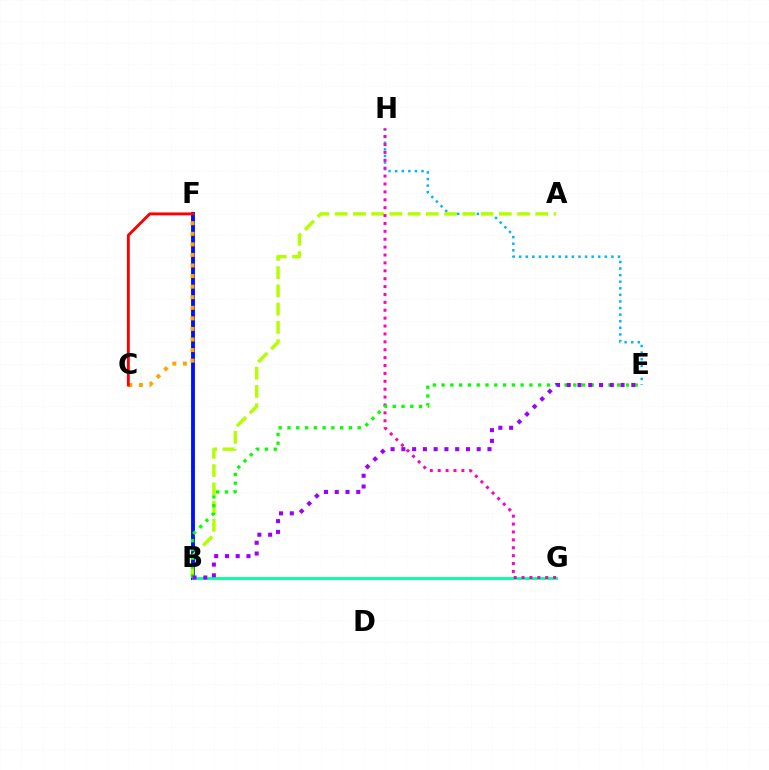{('E', 'H'): [{'color': '#00b5ff', 'line_style': 'dotted', 'thickness': 1.79}], ('B', 'F'): [{'color': '#0010ff', 'line_style': 'solid', 'thickness': 2.77}], ('A', 'B'): [{'color': '#b3ff00', 'line_style': 'dashed', 'thickness': 2.48}], ('B', 'G'): [{'color': '#00ff9d', 'line_style': 'solid', 'thickness': 2.02}], ('G', 'H'): [{'color': '#ff00bd', 'line_style': 'dotted', 'thickness': 2.14}], ('C', 'F'): [{'color': '#ffa500', 'line_style': 'dotted', 'thickness': 2.87}, {'color': '#ff0000', 'line_style': 'solid', 'thickness': 2.08}], ('B', 'E'): [{'color': '#08ff00', 'line_style': 'dotted', 'thickness': 2.39}, {'color': '#9b00ff', 'line_style': 'dotted', 'thickness': 2.92}]}